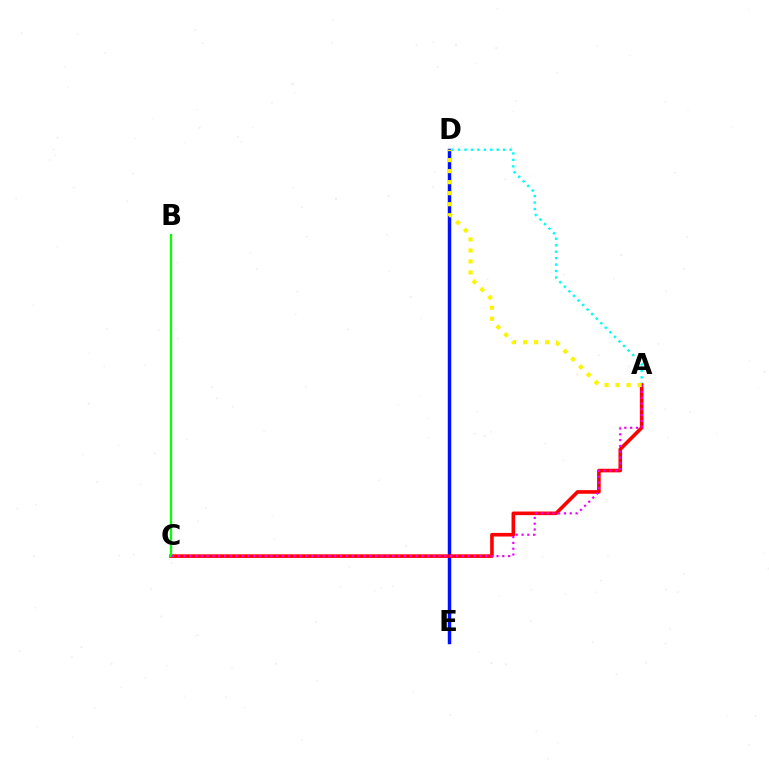{('D', 'E'): [{'color': '#0010ff', 'line_style': 'solid', 'thickness': 2.48}], ('A', 'D'): [{'color': '#00fff6', 'line_style': 'dotted', 'thickness': 1.75}, {'color': '#fcf500', 'line_style': 'dotted', 'thickness': 2.99}], ('A', 'C'): [{'color': '#ff0000', 'line_style': 'solid', 'thickness': 2.6}, {'color': '#ee00ff', 'line_style': 'dotted', 'thickness': 1.58}], ('B', 'C'): [{'color': '#08ff00', 'line_style': 'solid', 'thickness': 1.64}]}